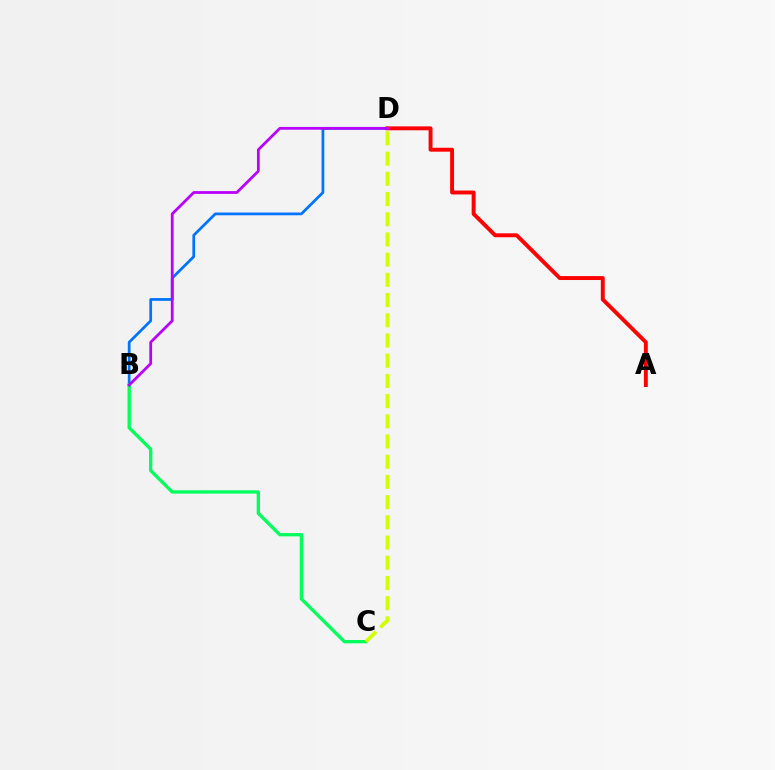{('B', 'D'): [{'color': '#0074ff', 'line_style': 'solid', 'thickness': 1.97}, {'color': '#b900ff', 'line_style': 'solid', 'thickness': 1.99}], ('B', 'C'): [{'color': '#00ff5c', 'line_style': 'solid', 'thickness': 2.39}], ('A', 'D'): [{'color': '#ff0000', 'line_style': 'solid', 'thickness': 2.82}], ('C', 'D'): [{'color': '#d1ff00', 'line_style': 'dashed', 'thickness': 2.74}]}